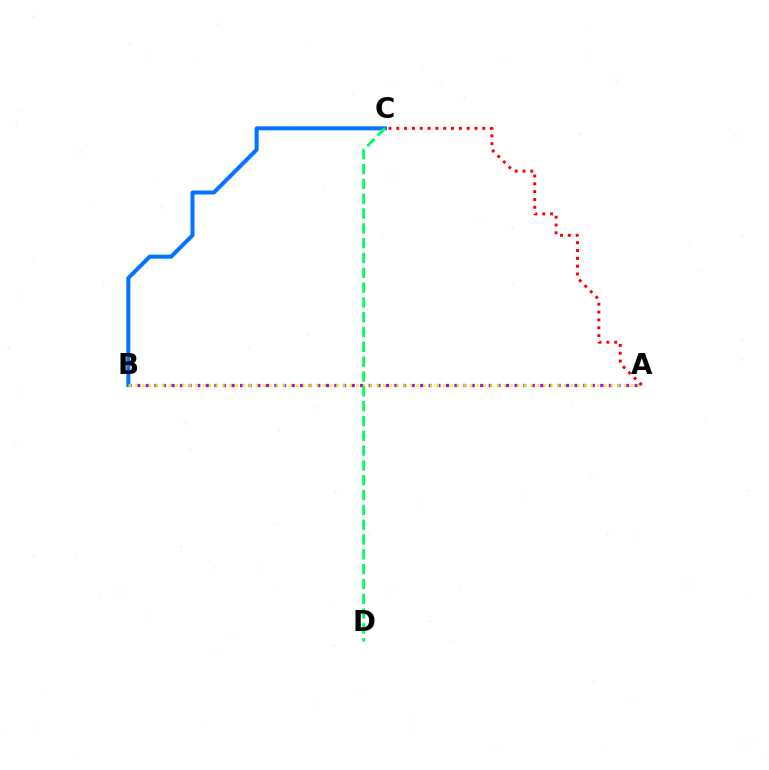{('A', 'B'): [{'color': '#b900ff', 'line_style': 'dotted', 'thickness': 2.33}, {'color': '#d1ff00', 'line_style': 'dotted', 'thickness': 1.82}], ('B', 'C'): [{'color': '#0074ff', 'line_style': 'solid', 'thickness': 2.88}], ('C', 'D'): [{'color': '#00ff5c', 'line_style': 'dashed', 'thickness': 2.01}], ('A', 'C'): [{'color': '#ff0000', 'line_style': 'dotted', 'thickness': 2.13}]}